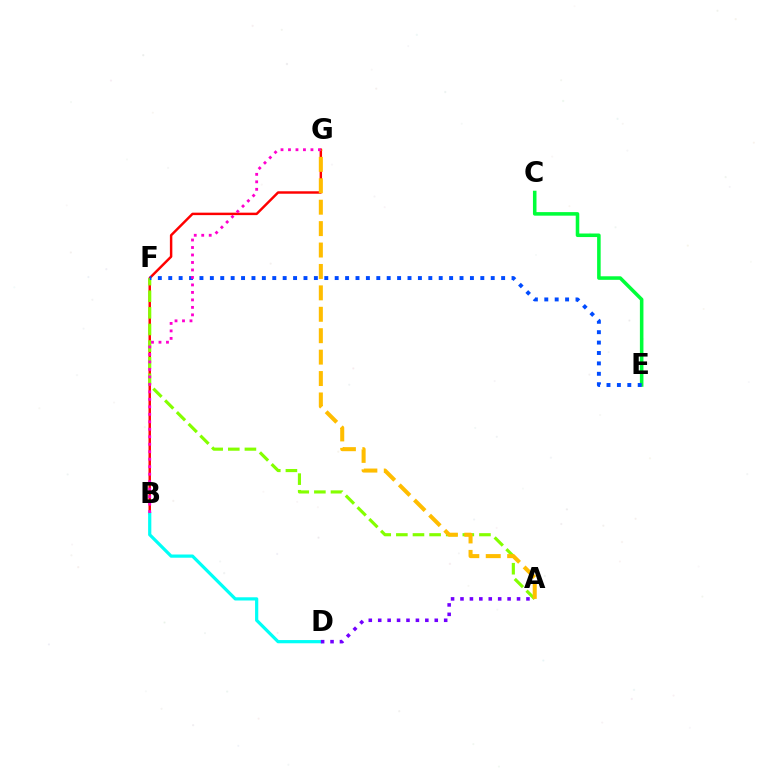{('B', 'G'): [{'color': '#ff0000', 'line_style': 'solid', 'thickness': 1.77}, {'color': '#ff00cf', 'line_style': 'dotted', 'thickness': 2.03}], ('A', 'F'): [{'color': '#84ff00', 'line_style': 'dashed', 'thickness': 2.26}], ('C', 'E'): [{'color': '#00ff39', 'line_style': 'solid', 'thickness': 2.55}], ('E', 'F'): [{'color': '#004bff', 'line_style': 'dotted', 'thickness': 2.83}], ('B', 'D'): [{'color': '#00fff6', 'line_style': 'solid', 'thickness': 2.31}], ('A', 'G'): [{'color': '#ffbd00', 'line_style': 'dashed', 'thickness': 2.91}], ('A', 'D'): [{'color': '#7200ff', 'line_style': 'dotted', 'thickness': 2.56}]}